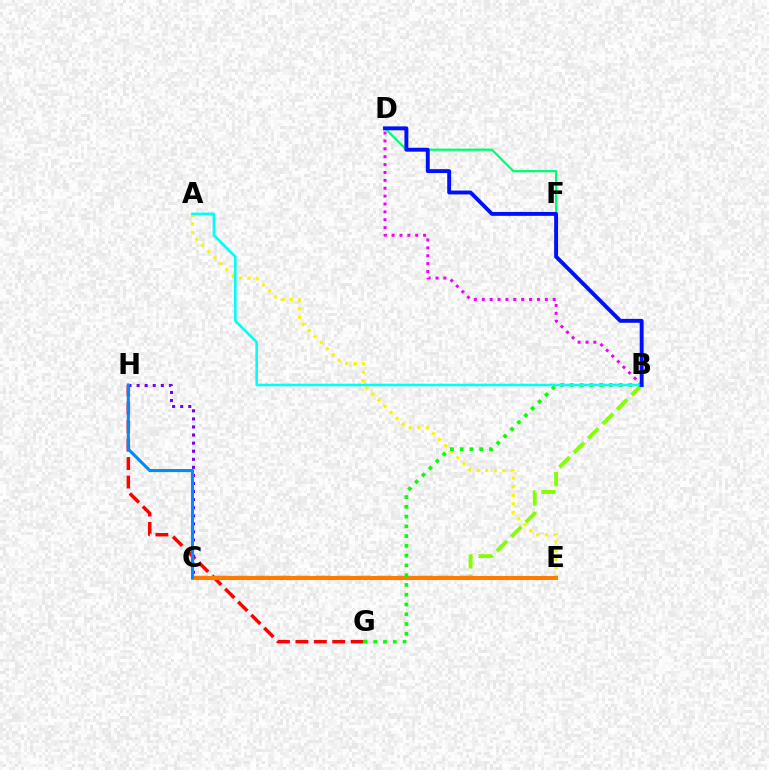{('C', 'E'): [{'color': '#ff0094', 'line_style': 'solid', 'thickness': 1.8}, {'color': '#ff7c00', 'line_style': 'solid', 'thickness': 2.93}], ('G', 'H'): [{'color': '#ff0000', 'line_style': 'dashed', 'thickness': 2.5}], ('B', 'C'): [{'color': '#84ff00', 'line_style': 'dashed', 'thickness': 2.77}], ('B', 'D'): [{'color': '#ee00ff', 'line_style': 'dotted', 'thickness': 2.14}, {'color': '#0010ff', 'line_style': 'solid', 'thickness': 2.81}], ('A', 'E'): [{'color': '#fcf500', 'line_style': 'dotted', 'thickness': 2.33}], ('C', 'H'): [{'color': '#7200ff', 'line_style': 'dotted', 'thickness': 2.19}, {'color': '#008cff', 'line_style': 'solid', 'thickness': 2.22}], ('D', 'F'): [{'color': '#00ff74', 'line_style': 'solid', 'thickness': 1.65}], ('B', 'G'): [{'color': '#08ff00', 'line_style': 'dotted', 'thickness': 2.65}], ('A', 'B'): [{'color': '#00fff6', 'line_style': 'solid', 'thickness': 1.87}]}